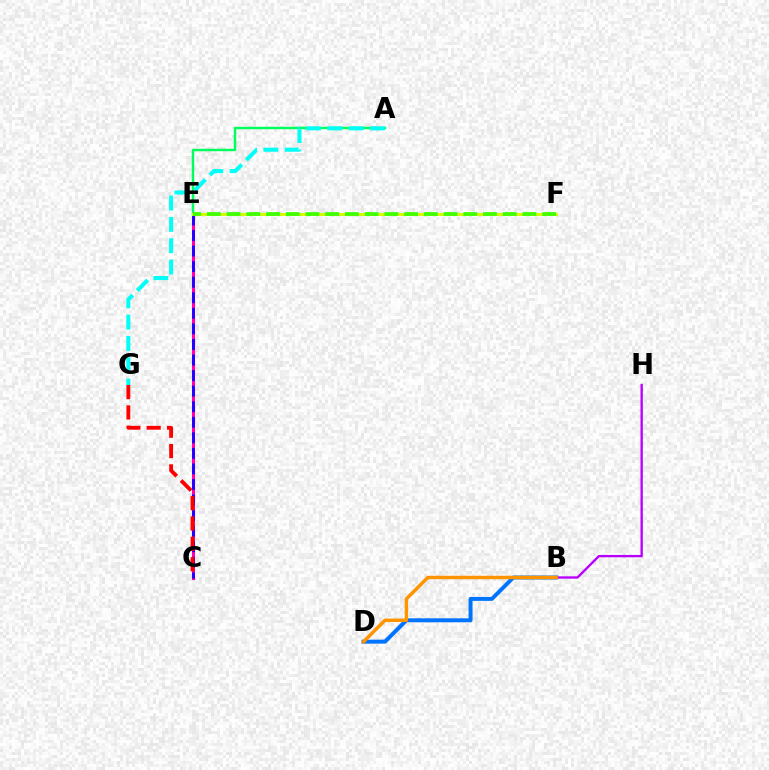{('A', 'E'): [{'color': '#00ff5c', 'line_style': 'solid', 'thickness': 1.76}], ('B', 'H'): [{'color': '#b900ff', 'line_style': 'solid', 'thickness': 1.69}], ('B', 'D'): [{'color': '#0074ff', 'line_style': 'solid', 'thickness': 2.85}, {'color': '#ff9400', 'line_style': 'solid', 'thickness': 2.48}], ('C', 'E'): [{'color': '#ff00ac', 'line_style': 'solid', 'thickness': 2.2}, {'color': '#2500ff', 'line_style': 'dashed', 'thickness': 2.11}], ('E', 'F'): [{'color': '#d1ff00', 'line_style': 'solid', 'thickness': 2.12}, {'color': '#3dff00', 'line_style': 'dashed', 'thickness': 2.68}], ('A', 'G'): [{'color': '#00fff6', 'line_style': 'dashed', 'thickness': 2.9}], ('C', 'G'): [{'color': '#ff0000', 'line_style': 'dashed', 'thickness': 2.76}]}